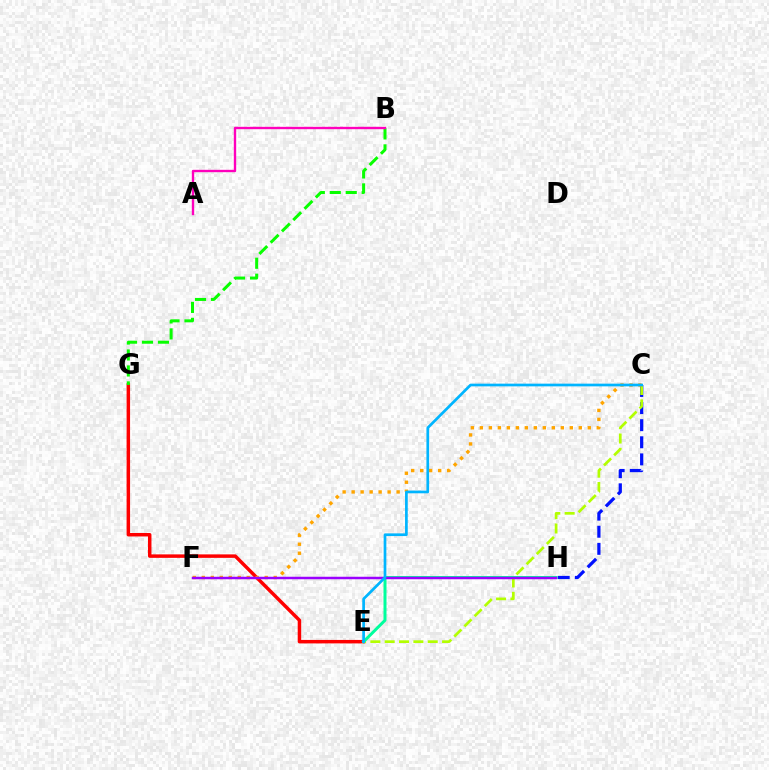{('E', 'G'): [{'color': '#ff0000', 'line_style': 'solid', 'thickness': 2.5}], ('C', 'H'): [{'color': '#0010ff', 'line_style': 'dashed', 'thickness': 2.32}], ('C', 'E'): [{'color': '#b3ff00', 'line_style': 'dashed', 'thickness': 1.95}, {'color': '#00b5ff', 'line_style': 'solid', 'thickness': 1.95}], ('C', 'F'): [{'color': '#ffa500', 'line_style': 'dotted', 'thickness': 2.44}], ('E', 'H'): [{'color': '#00ff9d', 'line_style': 'solid', 'thickness': 2.15}], ('B', 'G'): [{'color': '#08ff00', 'line_style': 'dashed', 'thickness': 2.17}], ('F', 'H'): [{'color': '#9b00ff', 'line_style': 'solid', 'thickness': 1.79}], ('A', 'B'): [{'color': '#ff00bd', 'line_style': 'solid', 'thickness': 1.7}]}